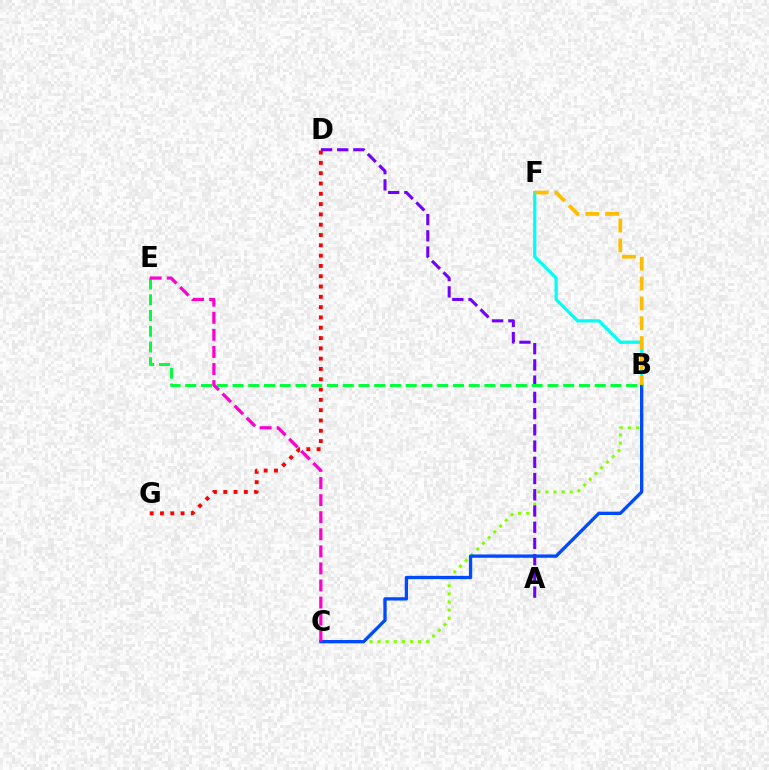{('B', 'C'): [{'color': '#84ff00', 'line_style': 'dotted', 'thickness': 2.2}, {'color': '#004bff', 'line_style': 'solid', 'thickness': 2.39}], ('B', 'F'): [{'color': '#00fff6', 'line_style': 'solid', 'thickness': 2.33}, {'color': '#ffbd00', 'line_style': 'dashed', 'thickness': 2.7}], ('A', 'D'): [{'color': '#7200ff', 'line_style': 'dashed', 'thickness': 2.2}], ('D', 'G'): [{'color': '#ff0000', 'line_style': 'dotted', 'thickness': 2.8}], ('B', 'E'): [{'color': '#00ff39', 'line_style': 'dashed', 'thickness': 2.14}], ('C', 'E'): [{'color': '#ff00cf', 'line_style': 'dashed', 'thickness': 2.32}]}